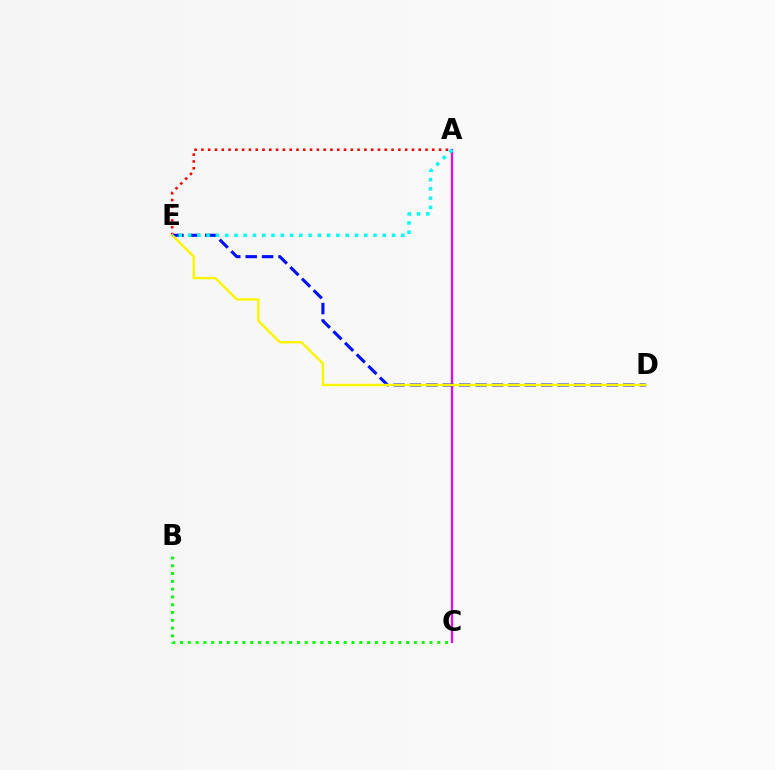{('A', 'C'): [{'color': '#ee00ff', 'line_style': 'solid', 'thickness': 1.59}], ('D', 'E'): [{'color': '#0010ff', 'line_style': 'dashed', 'thickness': 2.23}, {'color': '#fcf500', 'line_style': 'solid', 'thickness': 1.75}], ('A', 'E'): [{'color': '#ff0000', 'line_style': 'dotted', 'thickness': 1.85}, {'color': '#00fff6', 'line_style': 'dotted', 'thickness': 2.52}], ('B', 'C'): [{'color': '#08ff00', 'line_style': 'dotted', 'thickness': 2.12}]}